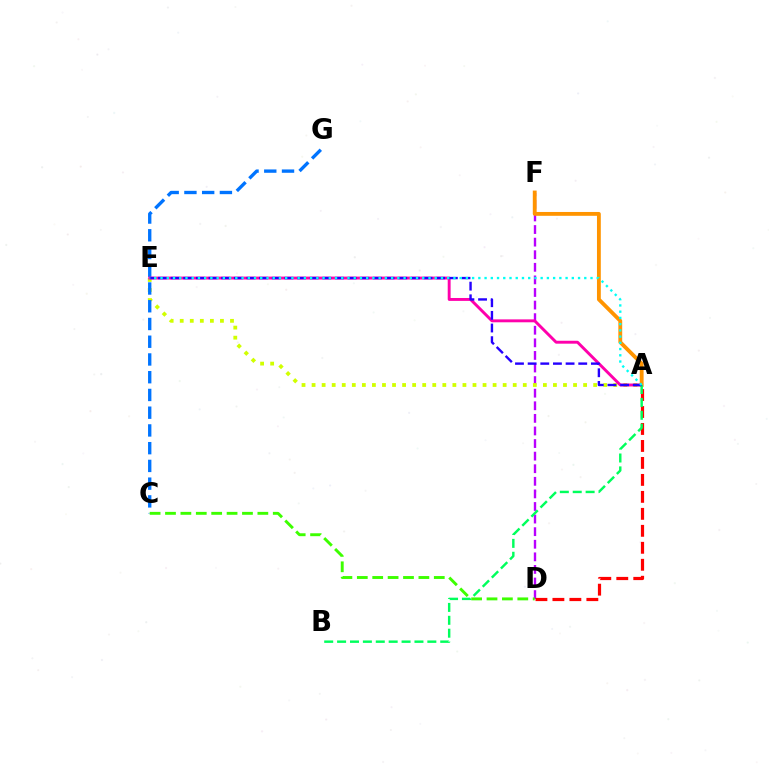{('D', 'F'): [{'color': '#b900ff', 'line_style': 'dashed', 'thickness': 1.71}], ('A', 'D'): [{'color': '#ff0000', 'line_style': 'dashed', 'thickness': 2.31}], ('A', 'E'): [{'color': '#d1ff00', 'line_style': 'dotted', 'thickness': 2.73}, {'color': '#ff00ac', 'line_style': 'solid', 'thickness': 2.1}, {'color': '#2500ff', 'line_style': 'dashed', 'thickness': 1.72}, {'color': '#00fff6', 'line_style': 'dotted', 'thickness': 1.69}], ('C', 'G'): [{'color': '#0074ff', 'line_style': 'dashed', 'thickness': 2.41}], ('A', 'F'): [{'color': '#ff9400', 'line_style': 'solid', 'thickness': 2.77}], ('A', 'B'): [{'color': '#00ff5c', 'line_style': 'dashed', 'thickness': 1.75}], ('C', 'D'): [{'color': '#3dff00', 'line_style': 'dashed', 'thickness': 2.09}]}